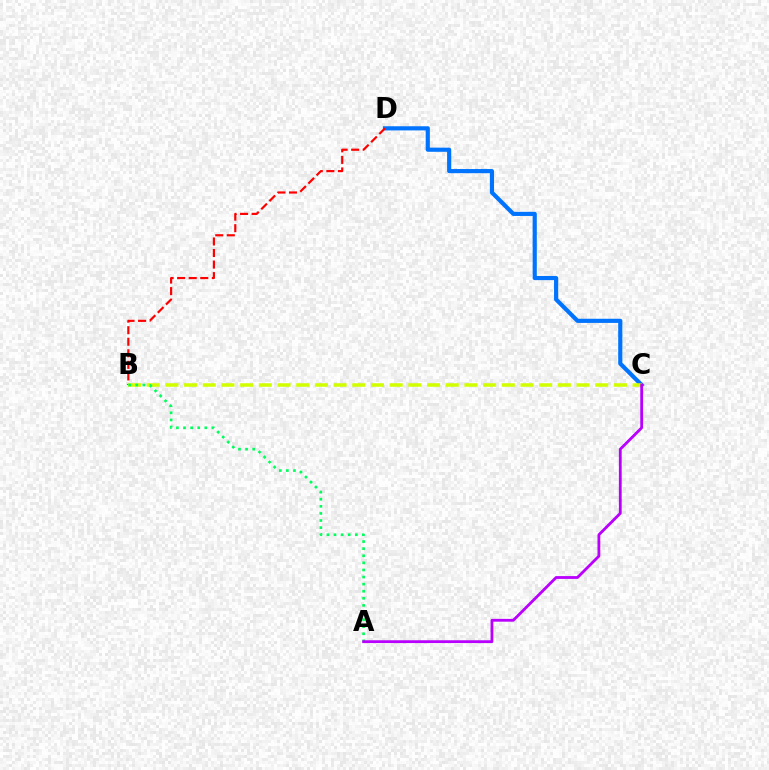{('C', 'D'): [{'color': '#0074ff', 'line_style': 'solid', 'thickness': 2.99}], ('B', 'D'): [{'color': '#ff0000', 'line_style': 'dashed', 'thickness': 1.57}], ('B', 'C'): [{'color': '#d1ff00', 'line_style': 'dashed', 'thickness': 2.54}], ('A', 'B'): [{'color': '#00ff5c', 'line_style': 'dotted', 'thickness': 1.93}], ('A', 'C'): [{'color': '#b900ff', 'line_style': 'solid', 'thickness': 2.02}]}